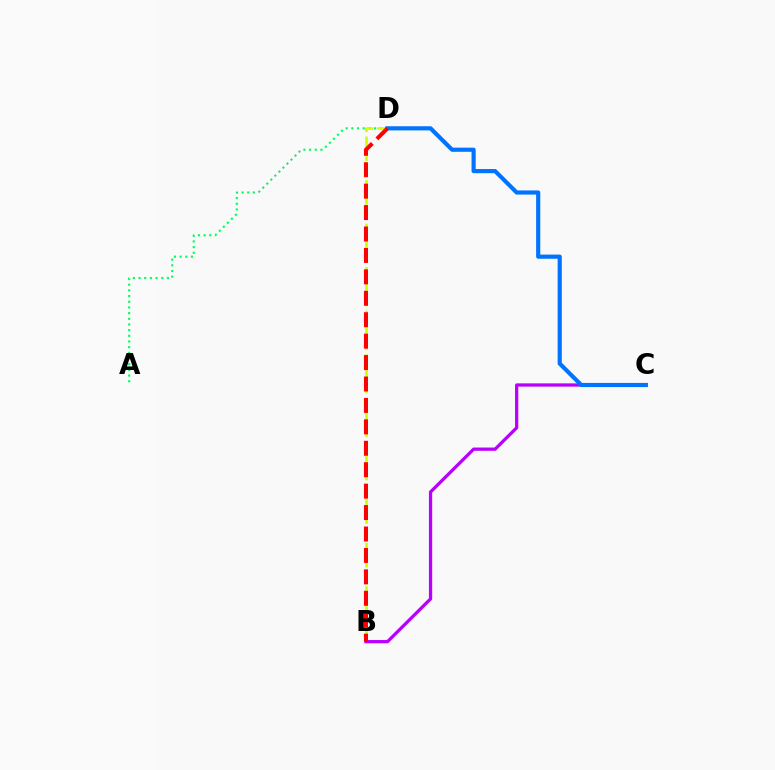{('B', 'C'): [{'color': '#b900ff', 'line_style': 'solid', 'thickness': 2.35}], ('A', 'D'): [{'color': '#00ff5c', 'line_style': 'dotted', 'thickness': 1.54}], ('B', 'D'): [{'color': '#d1ff00', 'line_style': 'dashed', 'thickness': 1.97}, {'color': '#ff0000', 'line_style': 'dashed', 'thickness': 2.91}], ('C', 'D'): [{'color': '#0074ff', 'line_style': 'solid', 'thickness': 2.99}]}